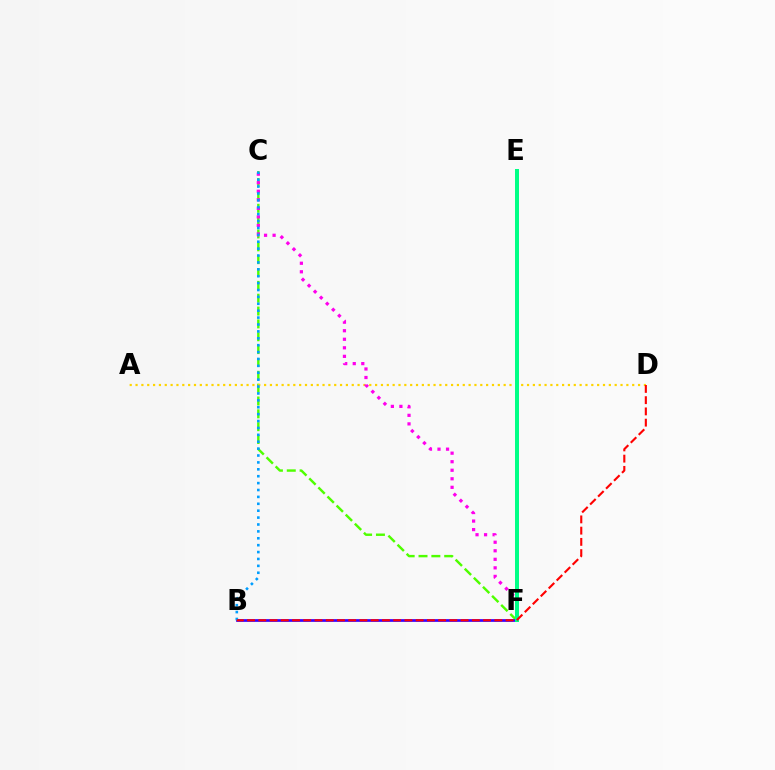{('C', 'F'): [{'color': '#4fff00', 'line_style': 'dashed', 'thickness': 1.75}, {'color': '#ff00ed', 'line_style': 'dotted', 'thickness': 2.32}], ('A', 'D'): [{'color': '#ffd500', 'line_style': 'dotted', 'thickness': 1.59}], ('B', 'F'): [{'color': '#3700ff', 'line_style': 'solid', 'thickness': 1.96}], ('B', 'C'): [{'color': '#009eff', 'line_style': 'dotted', 'thickness': 1.87}], ('E', 'F'): [{'color': '#00ff86', 'line_style': 'solid', 'thickness': 2.87}], ('B', 'D'): [{'color': '#ff0000', 'line_style': 'dashed', 'thickness': 1.53}]}